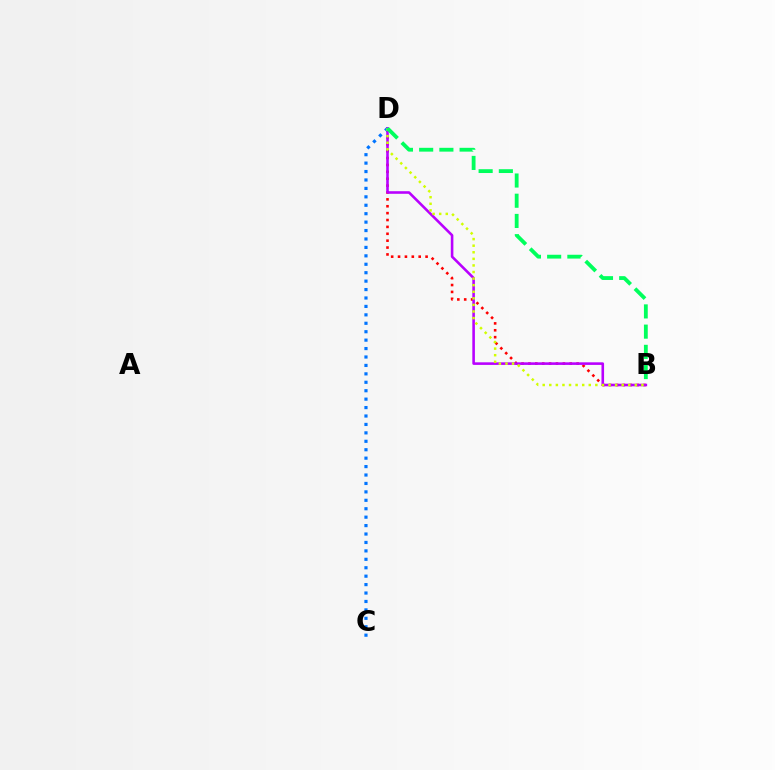{('B', 'D'): [{'color': '#ff0000', 'line_style': 'dotted', 'thickness': 1.87}, {'color': '#b900ff', 'line_style': 'solid', 'thickness': 1.87}, {'color': '#d1ff00', 'line_style': 'dotted', 'thickness': 1.79}, {'color': '#00ff5c', 'line_style': 'dashed', 'thickness': 2.75}], ('C', 'D'): [{'color': '#0074ff', 'line_style': 'dotted', 'thickness': 2.29}]}